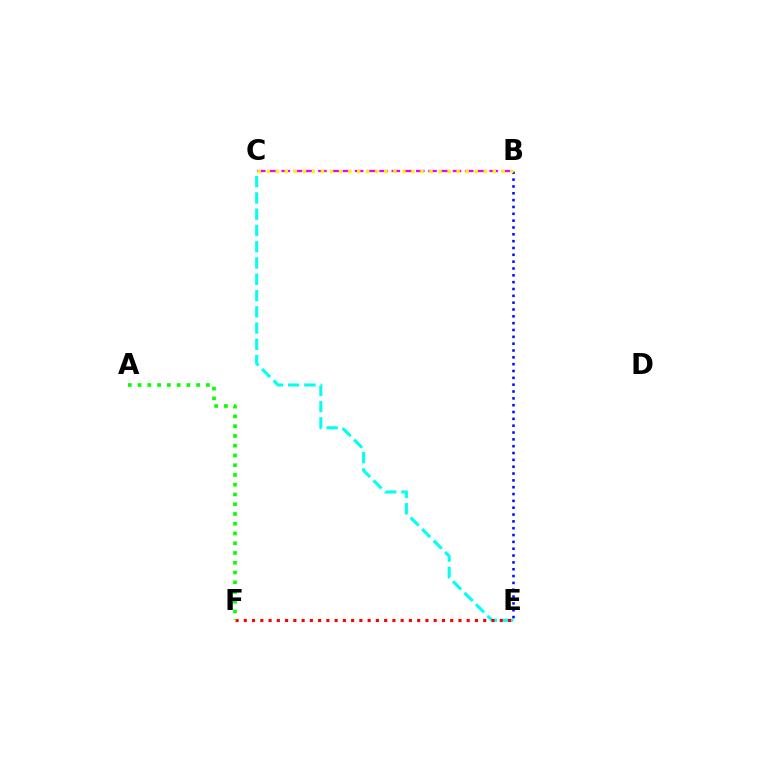{('B', 'C'): [{'color': '#ee00ff', 'line_style': 'dashed', 'thickness': 1.66}, {'color': '#fcf500', 'line_style': 'dotted', 'thickness': 2.46}], ('C', 'E'): [{'color': '#00fff6', 'line_style': 'dashed', 'thickness': 2.21}], ('E', 'F'): [{'color': '#ff0000', 'line_style': 'dotted', 'thickness': 2.24}], ('A', 'F'): [{'color': '#08ff00', 'line_style': 'dotted', 'thickness': 2.65}], ('B', 'E'): [{'color': '#0010ff', 'line_style': 'dotted', 'thickness': 1.86}]}